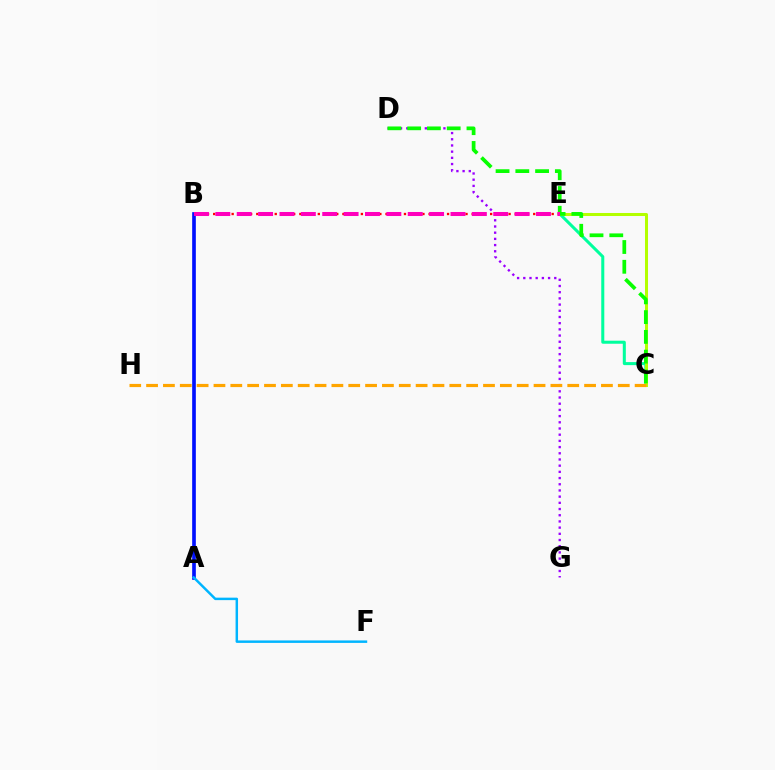{('C', 'E'): [{'color': '#00ff9d', 'line_style': 'solid', 'thickness': 2.18}, {'color': '#b3ff00', 'line_style': 'solid', 'thickness': 2.18}], ('D', 'G'): [{'color': '#9b00ff', 'line_style': 'dotted', 'thickness': 1.68}], ('C', 'H'): [{'color': '#ffa500', 'line_style': 'dashed', 'thickness': 2.29}], ('C', 'D'): [{'color': '#08ff00', 'line_style': 'dashed', 'thickness': 2.69}], ('A', 'B'): [{'color': '#0010ff', 'line_style': 'solid', 'thickness': 2.64}], ('B', 'E'): [{'color': '#ff0000', 'line_style': 'dotted', 'thickness': 1.67}, {'color': '#ff00bd', 'line_style': 'dashed', 'thickness': 2.9}], ('A', 'F'): [{'color': '#00b5ff', 'line_style': 'solid', 'thickness': 1.78}]}